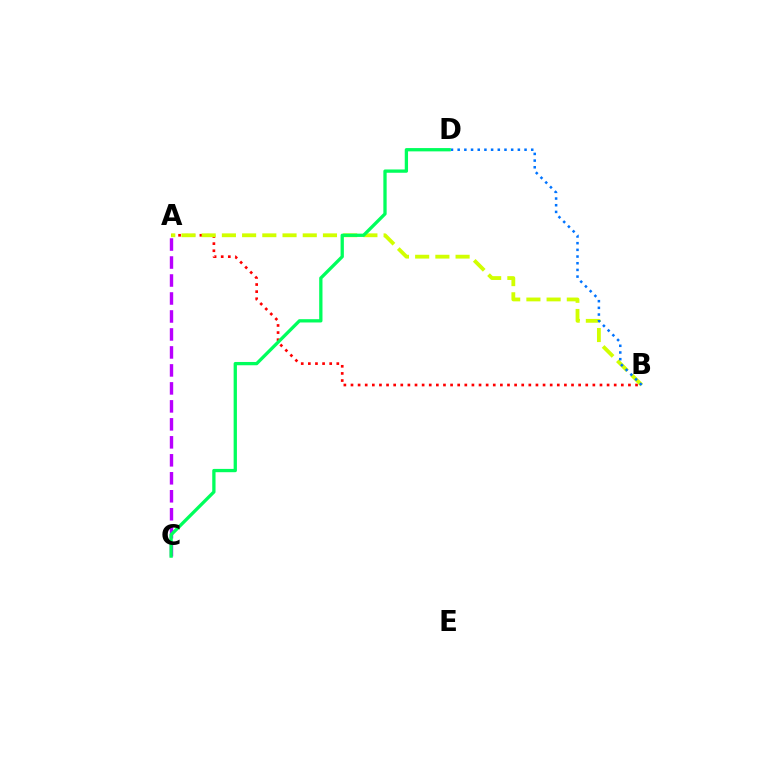{('A', 'C'): [{'color': '#b900ff', 'line_style': 'dashed', 'thickness': 2.44}], ('A', 'B'): [{'color': '#ff0000', 'line_style': 'dotted', 'thickness': 1.93}, {'color': '#d1ff00', 'line_style': 'dashed', 'thickness': 2.75}], ('B', 'D'): [{'color': '#0074ff', 'line_style': 'dotted', 'thickness': 1.82}], ('C', 'D'): [{'color': '#00ff5c', 'line_style': 'solid', 'thickness': 2.37}]}